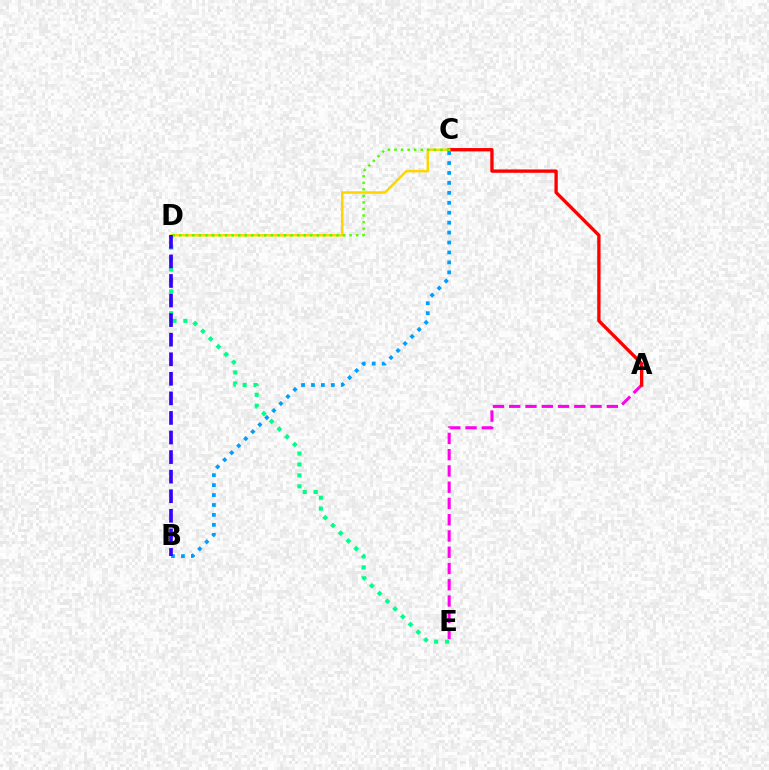{('A', 'E'): [{'color': '#ff00ed', 'line_style': 'dashed', 'thickness': 2.21}], ('A', 'C'): [{'color': '#ff0000', 'line_style': 'solid', 'thickness': 2.4}], ('D', 'E'): [{'color': '#00ff86', 'line_style': 'dotted', 'thickness': 2.97}], ('C', 'D'): [{'color': '#ffd500', 'line_style': 'solid', 'thickness': 1.81}, {'color': '#4fff00', 'line_style': 'dotted', 'thickness': 1.78}], ('B', 'C'): [{'color': '#009eff', 'line_style': 'dotted', 'thickness': 2.7}], ('B', 'D'): [{'color': '#3700ff', 'line_style': 'dashed', 'thickness': 2.66}]}